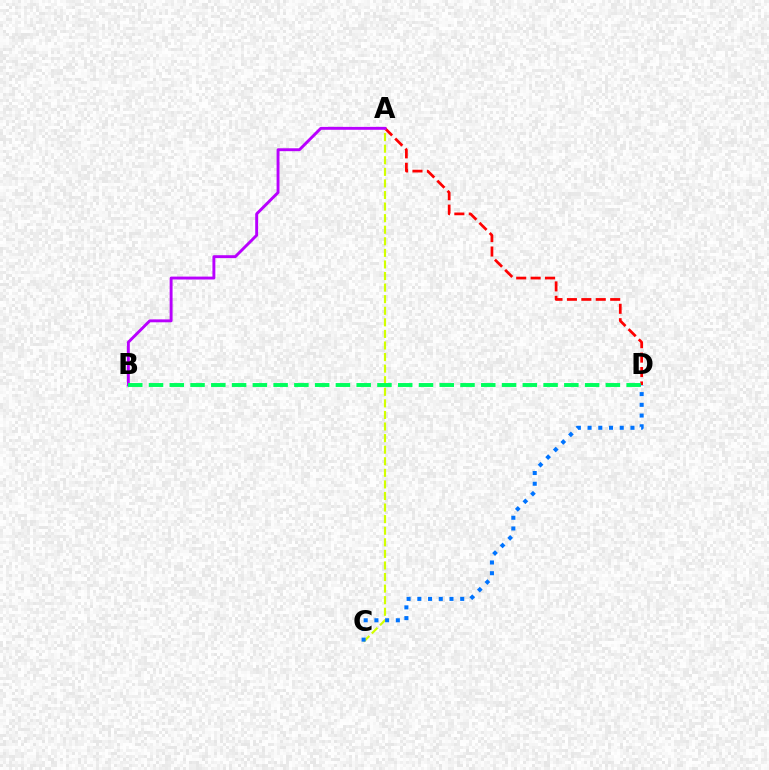{('A', 'D'): [{'color': '#ff0000', 'line_style': 'dashed', 'thickness': 1.96}], ('A', 'C'): [{'color': '#d1ff00', 'line_style': 'dashed', 'thickness': 1.57}], ('A', 'B'): [{'color': '#b900ff', 'line_style': 'solid', 'thickness': 2.09}], ('B', 'D'): [{'color': '#00ff5c', 'line_style': 'dashed', 'thickness': 2.82}], ('C', 'D'): [{'color': '#0074ff', 'line_style': 'dotted', 'thickness': 2.91}]}